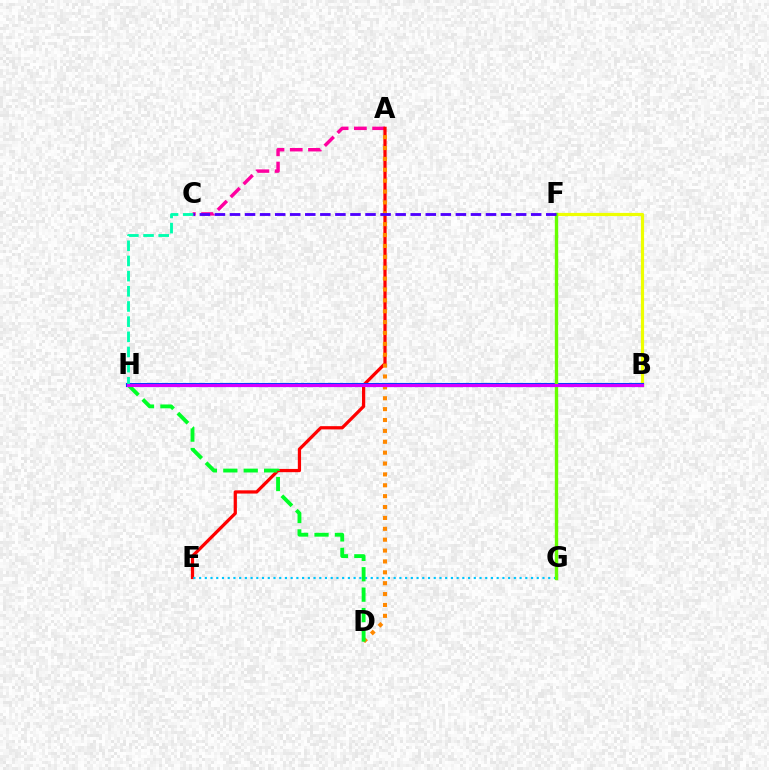{('A', 'C'): [{'color': '#ff00a0', 'line_style': 'dashed', 'thickness': 2.48}], ('A', 'E'): [{'color': '#ff0000', 'line_style': 'solid', 'thickness': 2.33}], ('B', 'F'): [{'color': '#eeff00', 'line_style': 'solid', 'thickness': 2.29}], ('B', 'H'): [{'color': '#003fff', 'line_style': 'solid', 'thickness': 2.95}, {'color': '#d600ff', 'line_style': 'solid', 'thickness': 2.25}], ('A', 'D'): [{'color': '#ff8800', 'line_style': 'dotted', 'thickness': 2.96}], ('E', 'G'): [{'color': '#00c7ff', 'line_style': 'dotted', 'thickness': 1.55}], ('C', 'H'): [{'color': '#00ffaf', 'line_style': 'dashed', 'thickness': 2.06}], ('F', 'G'): [{'color': '#66ff00', 'line_style': 'solid', 'thickness': 2.43}], ('D', 'H'): [{'color': '#00ff27', 'line_style': 'dashed', 'thickness': 2.77}], ('C', 'F'): [{'color': '#4f00ff', 'line_style': 'dashed', 'thickness': 2.05}]}